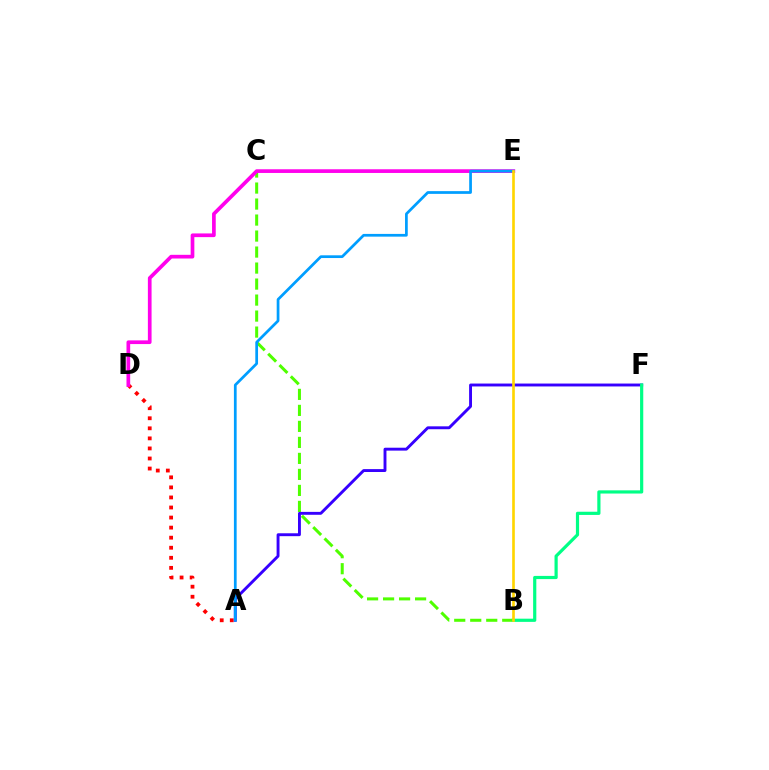{('A', 'D'): [{'color': '#ff0000', 'line_style': 'dotted', 'thickness': 2.73}], ('B', 'C'): [{'color': '#4fff00', 'line_style': 'dashed', 'thickness': 2.17}], ('A', 'F'): [{'color': '#3700ff', 'line_style': 'solid', 'thickness': 2.09}], ('D', 'E'): [{'color': '#ff00ed', 'line_style': 'solid', 'thickness': 2.66}], ('B', 'F'): [{'color': '#00ff86', 'line_style': 'solid', 'thickness': 2.3}], ('A', 'E'): [{'color': '#009eff', 'line_style': 'solid', 'thickness': 1.97}], ('B', 'E'): [{'color': '#ffd500', 'line_style': 'solid', 'thickness': 1.91}]}